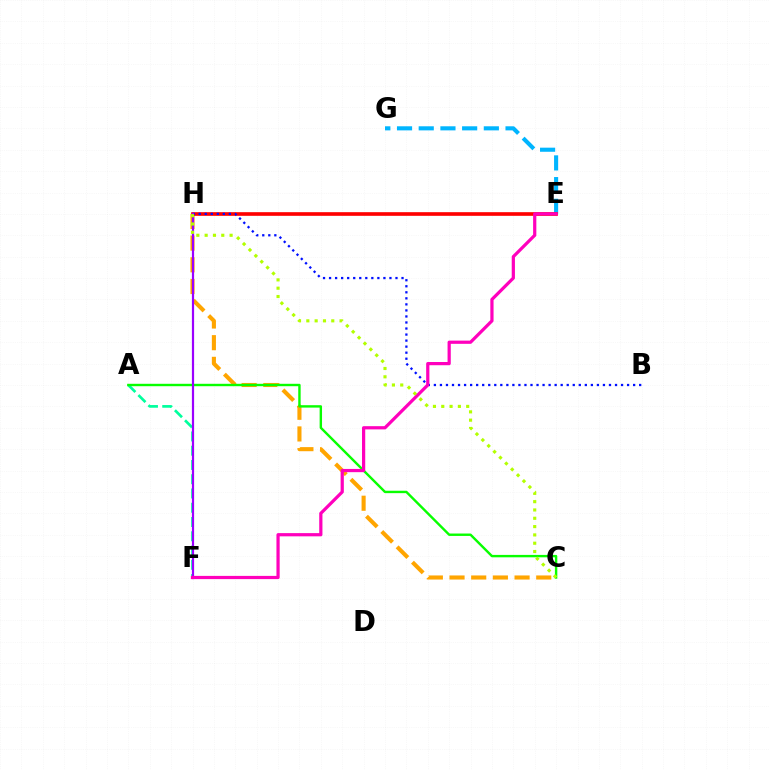{('E', 'G'): [{'color': '#00b5ff', 'line_style': 'dashed', 'thickness': 2.95}], ('C', 'H'): [{'color': '#ffa500', 'line_style': 'dashed', 'thickness': 2.95}, {'color': '#b3ff00', 'line_style': 'dotted', 'thickness': 2.26}], ('A', 'F'): [{'color': '#00ff9d', 'line_style': 'dashed', 'thickness': 1.94}], ('E', 'H'): [{'color': '#ff0000', 'line_style': 'solid', 'thickness': 2.63}], ('B', 'H'): [{'color': '#0010ff', 'line_style': 'dotted', 'thickness': 1.64}], ('A', 'C'): [{'color': '#08ff00', 'line_style': 'solid', 'thickness': 1.73}], ('F', 'H'): [{'color': '#9b00ff', 'line_style': 'solid', 'thickness': 1.59}], ('E', 'F'): [{'color': '#ff00bd', 'line_style': 'solid', 'thickness': 2.32}]}